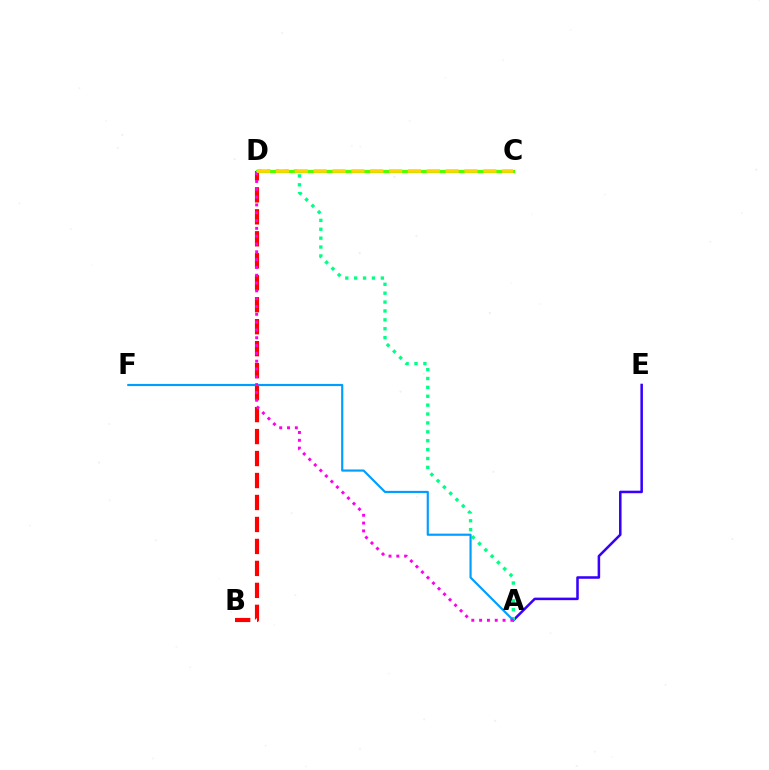{('A', 'E'): [{'color': '#3700ff', 'line_style': 'solid', 'thickness': 1.83}], ('A', 'D'): [{'color': '#00ff86', 'line_style': 'dotted', 'thickness': 2.42}, {'color': '#ff00ed', 'line_style': 'dotted', 'thickness': 2.12}], ('B', 'D'): [{'color': '#ff0000', 'line_style': 'dashed', 'thickness': 2.99}], ('C', 'D'): [{'color': '#4fff00', 'line_style': 'solid', 'thickness': 2.31}, {'color': '#ffd500', 'line_style': 'dashed', 'thickness': 2.56}], ('A', 'F'): [{'color': '#009eff', 'line_style': 'solid', 'thickness': 1.56}]}